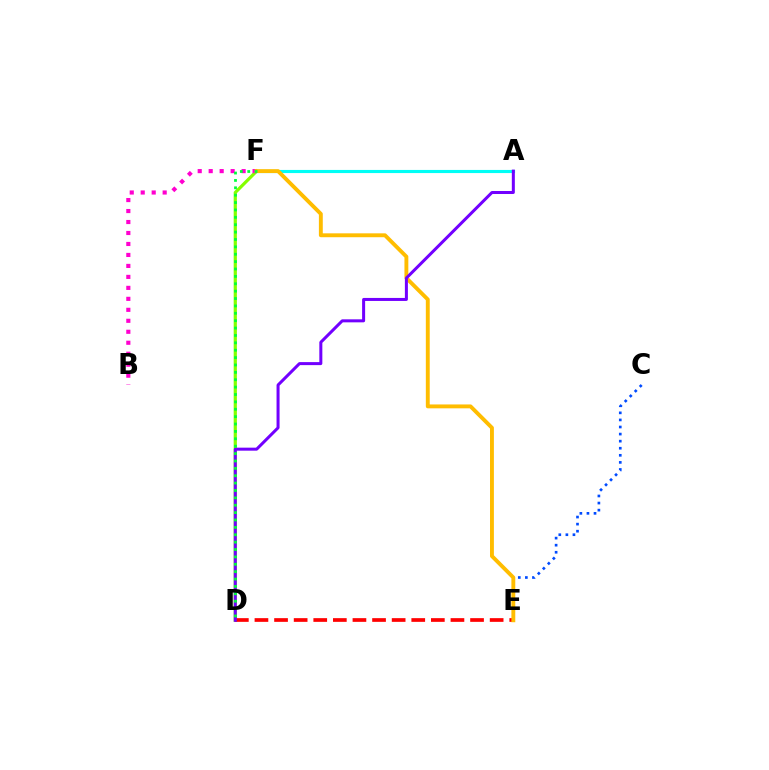{('C', 'E'): [{'color': '#004bff', 'line_style': 'dotted', 'thickness': 1.92}], ('A', 'F'): [{'color': '#00fff6', 'line_style': 'solid', 'thickness': 2.26}], ('D', 'F'): [{'color': '#84ff00', 'line_style': 'solid', 'thickness': 2.31}, {'color': '#00ff39', 'line_style': 'dotted', 'thickness': 2.01}], ('D', 'E'): [{'color': '#ff0000', 'line_style': 'dashed', 'thickness': 2.66}], ('B', 'F'): [{'color': '#ff00cf', 'line_style': 'dotted', 'thickness': 2.98}], ('E', 'F'): [{'color': '#ffbd00', 'line_style': 'solid', 'thickness': 2.8}], ('A', 'D'): [{'color': '#7200ff', 'line_style': 'solid', 'thickness': 2.17}]}